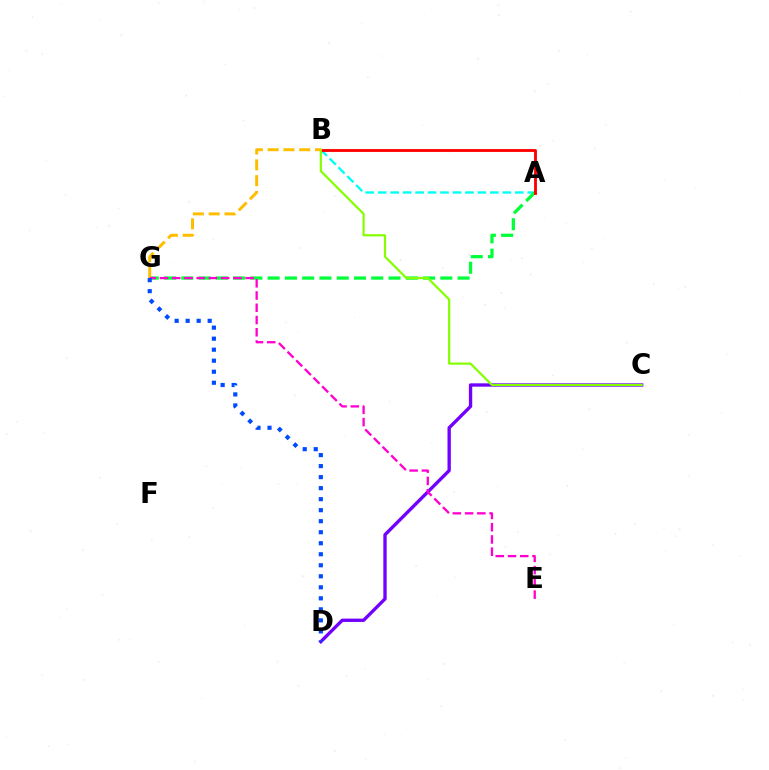{('A', 'B'): [{'color': '#00fff6', 'line_style': 'dashed', 'thickness': 1.69}, {'color': '#ff0000', 'line_style': 'solid', 'thickness': 2.05}], ('A', 'G'): [{'color': '#00ff39', 'line_style': 'dashed', 'thickness': 2.35}], ('C', 'D'): [{'color': '#7200ff', 'line_style': 'solid', 'thickness': 2.4}], ('B', 'C'): [{'color': '#84ff00', 'line_style': 'solid', 'thickness': 1.59}], ('B', 'G'): [{'color': '#ffbd00', 'line_style': 'dashed', 'thickness': 2.15}], ('E', 'G'): [{'color': '#ff00cf', 'line_style': 'dashed', 'thickness': 1.66}], ('D', 'G'): [{'color': '#004bff', 'line_style': 'dotted', 'thickness': 2.99}]}